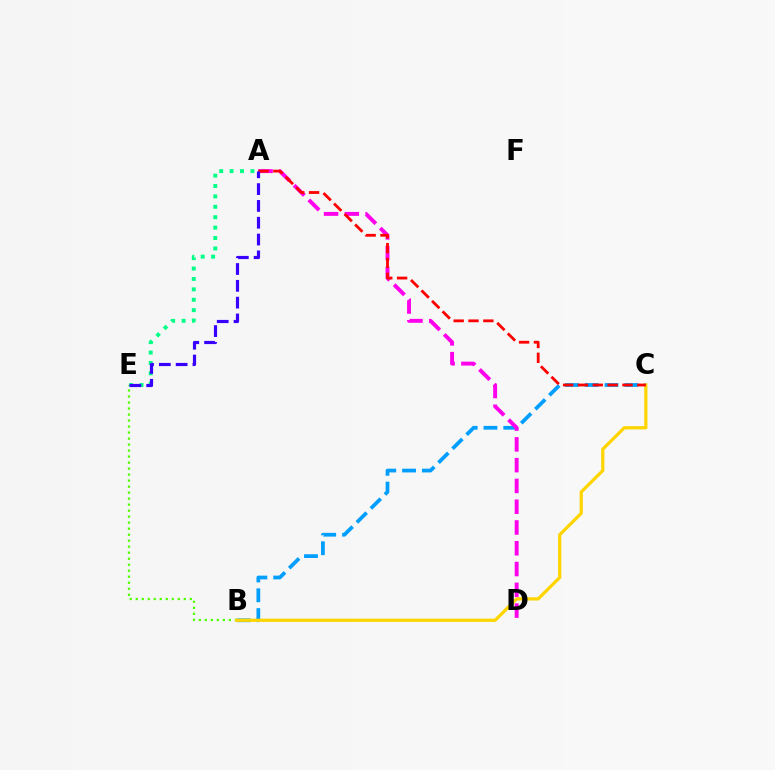{('B', 'E'): [{'color': '#4fff00', 'line_style': 'dotted', 'thickness': 1.63}], ('B', 'C'): [{'color': '#009eff', 'line_style': 'dashed', 'thickness': 2.69}, {'color': '#ffd500', 'line_style': 'solid', 'thickness': 2.33}], ('A', 'D'): [{'color': '#ff00ed', 'line_style': 'dashed', 'thickness': 2.82}], ('A', 'C'): [{'color': '#ff0000', 'line_style': 'dashed', 'thickness': 2.02}], ('A', 'E'): [{'color': '#00ff86', 'line_style': 'dotted', 'thickness': 2.83}, {'color': '#3700ff', 'line_style': 'dashed', 'thickness': 2.28}]}